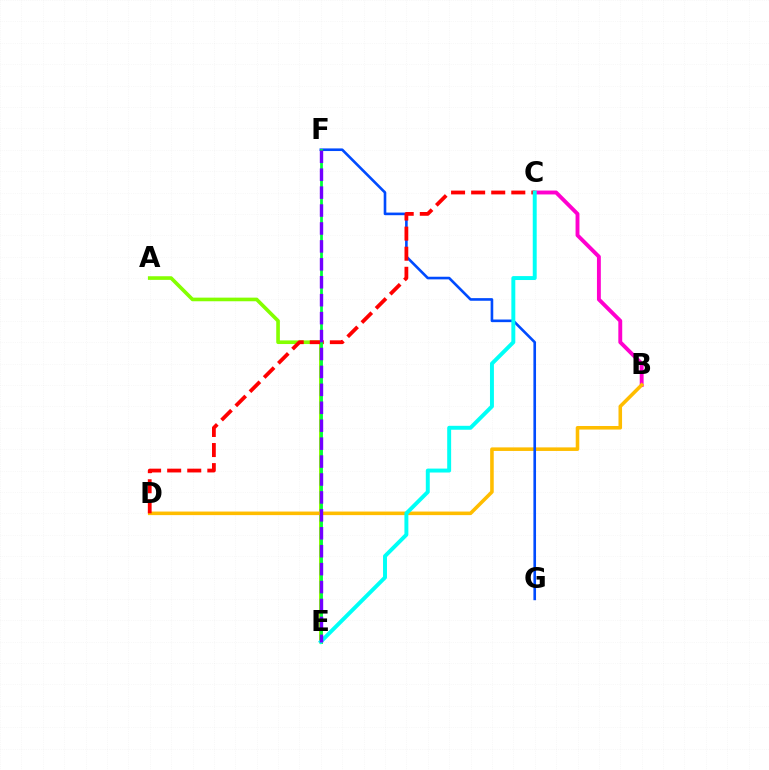{('B', 'C'): [{'color': '#ff00cf', 'line_style': 'solid', 'thickness': 2.8}], ('A', 'E'): [{'color': '#84ff00', 'line_style': 'solid', 'thickness': 2.62}], ('B', 'D'): [{'color': '#ffbd00', 'line_style': 'solid', 'thickness': 2.56}], ('F', 'G'): [{'color': '#004bff', 'line_style': 'solid', 'thickness': 1.89}], ('C', 'D'): [{'color': '#ff0000', 'line_style': 'dashed', 'thickness': 2.73}], ('E', 'F'): [{'color': '#00ff39', 'line_style': 'solid', 'thickness': 2.0}, {'color': '#7200ff', 'line_style': 'dashed', 'thickness': 2.44}], ('C', 'E'): [{'color': '#00fff6', 'line_style': 'solid', 'thickness': 2.84}]}